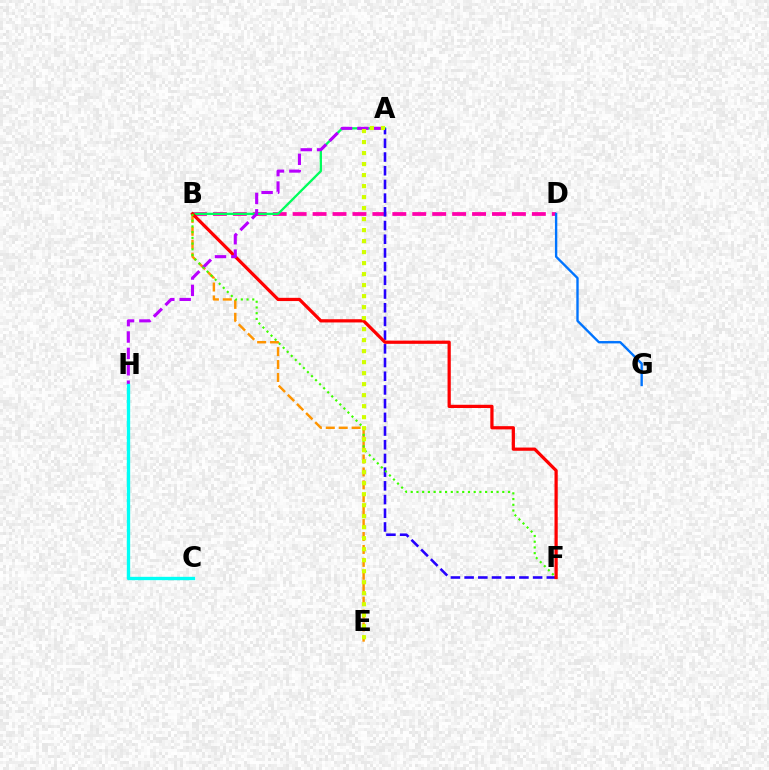{('B', 'E'): [{'color': '#ff9400', 'line_style': 'dashed', 'thickness': 1.75}], ('B', 'D'): [{'color': '#ff00ac', 'line_style': 'dashed', 'thickness': 2.71}], ('A', 'B'): [{'color': '#00ff5c', 'line_style': 'solid', 'thickness': 1.65}], ('A', 'F'): [{'color': '#2500ff', 'line_style': 'dashed', 'thickness': 1.86}], ('B', 'F'): [{'color': '#ff0000', 'line_style': 'solid', 'thickness': 2.33}, {'color': '#3dff00', 'line_style': 'dotted', 'thickness': 1.55}], ('A', 'H'): [{'color': '#b900ff', 'line_style': 'dashed', 'thickness': 2.23}], ('D', 'G'): [{'color': '#0074ff', 'line_style': 'solid', 'thickness': 1.7}], ('A', 'E'): [{'color': '#d1ff00', 'line_style': 'dotted', 'thickness': 2.99}], ('C', 'H'): [{'color': '#00fff6', 'line_style': 'solid', 'thickness': 2.41}]}